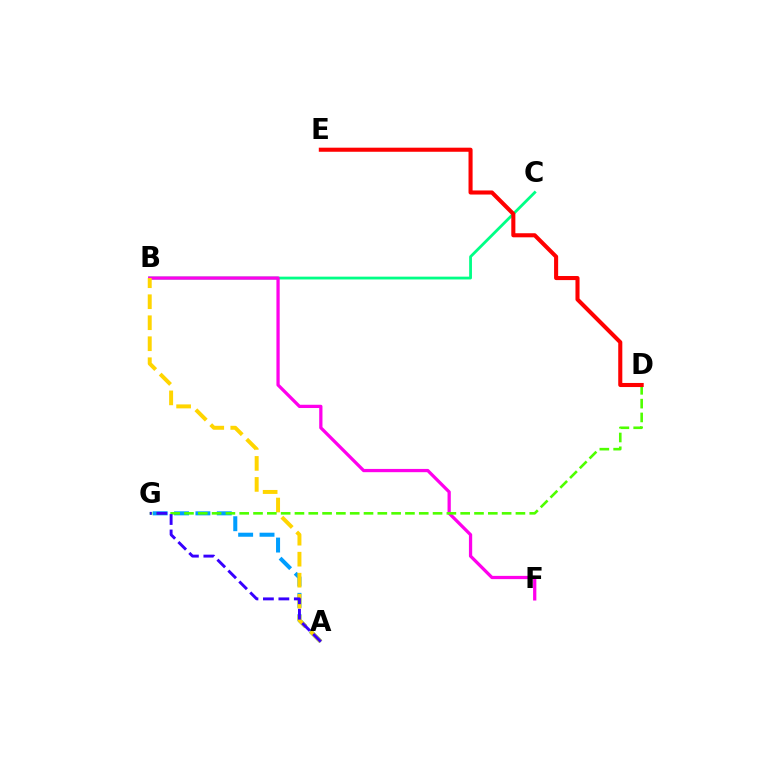{('B', 'C'): [{'color': '#00ff86', 'line_style': 'solid', 'thickness': 2.02}], ('A', 'G'): [{'color': '#009eff', 'line_style': 'dashed', 'thickness': 2.9}, {'color': '#3700ff', 'line_style': 'dashed', 'thickness': 2.1}], ('B', 'F'): [{'color': '#ff00ed', 'line_style': 'solid', 'thickness': 2.35}], ('A', 'B'): [{'color': '#ffd500', 'line_style': 'dashed', 'thickness': 2.85}], ('D', 'G'): [{'color': '#4fff00', 'line_style': 'dashed', 'thickness': 1.88}], ('D', 'E'): [{'color': '#ff0000', 'line_style': 'solid', 'thickness': 2.93}]}